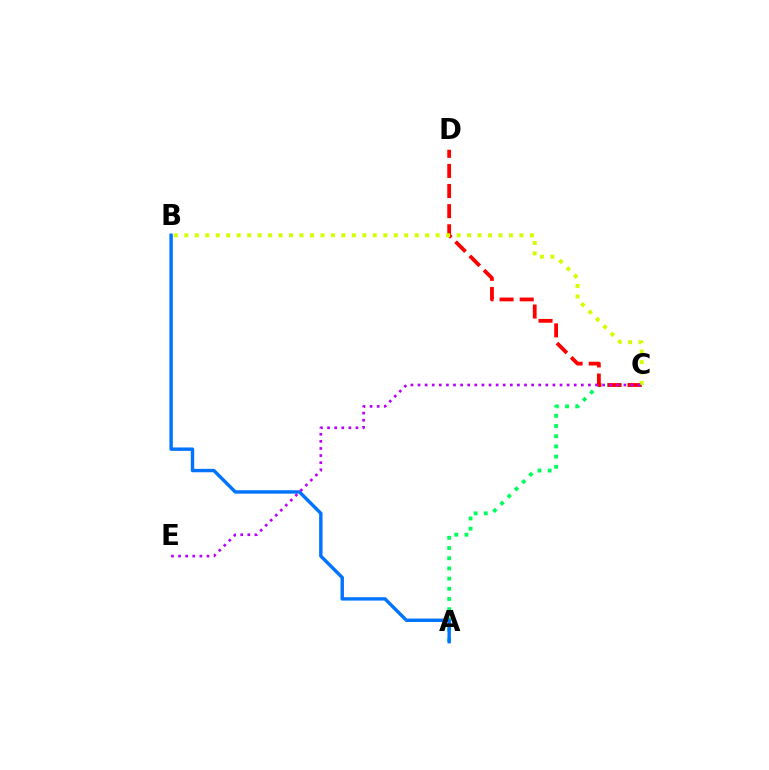{('A', 'C'): [{'color': '#00ff5c', 'line_style': 'dotted', 'thickness': 2.77}], ('C', 'D'): [{'color': '#ff0000', 'line_style': 'dashed', 'thickness': 2.73}], ('A', 'B'): [{'color': '#0074ff', 'line_style': 'solid', 'thickness': 2.45}], ('B', 'C'): [{'color': '#d1ff00', 'line_style': 'dotted', 'thickness': 2.85}], ('C', 'E'): [{'color': '#b900ff', 'line_style': 'dotted', 'thickness': 1.93}]}